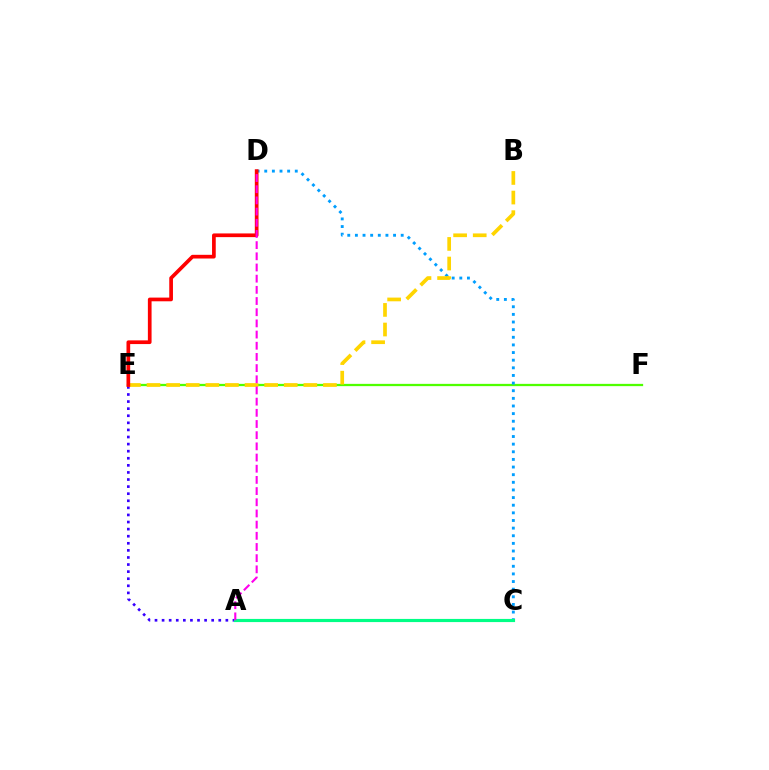{('A', 'E'): [{'color': '#3700ff', 'line_style': 'dotted', 'thickness': 1.93}], ('E', 'F'): [{'color': '#4fff00', 'line_style': 'solid', 'thickness': 1.64}], ('C', 'D'): [{'color': '#009eff', 'line_style': 'dotted', 'thickness': 2.07}], ('B', 'E'): [{'color': '#ffd500', 'line_style': 'dashed', 'thickness': 2.66}], ('D', 'E'): [{'color': '#ff0000', 'line_style': 'solid', 'thickness': 2.66}], ('A', 'C'): [{'color': '#00ff86', 'line_style': 'solid', 'thickness': 2.27}], ('A', 'D'): [{'color': '#ff00ed', 'line_style': 'dashed', 'thickness': 1.52}]}